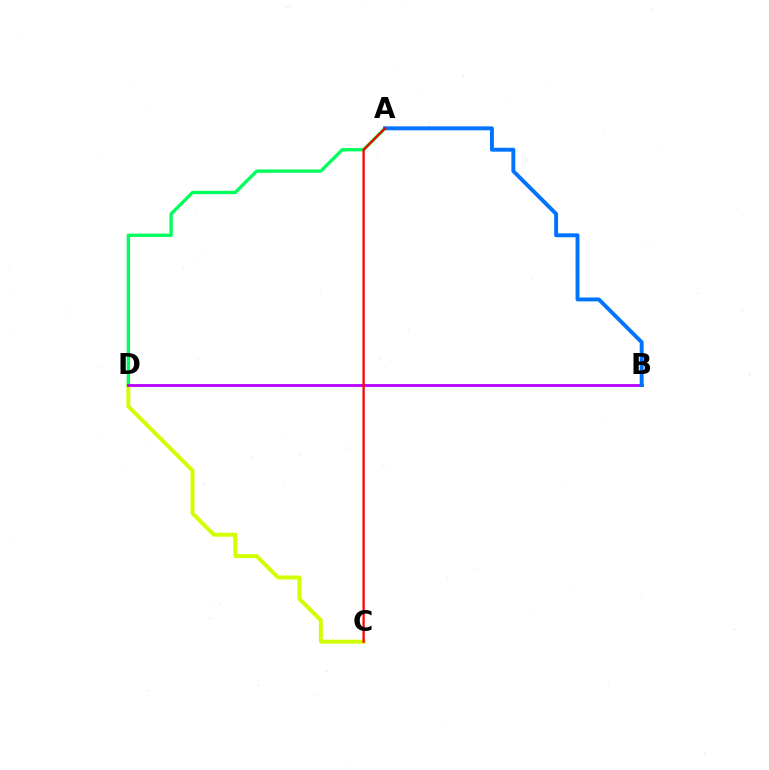{('C', 'D'): [{'color': '#d1ff00', 'line_style': 'solid', 'thickness': 2.84}], ('A', 'D'): [{'color': '#00ff5c', 'line_style': 'solid', 'thickness': 2.4}], ('B', 'D'): [{'color': '#b900ff', 'line_style': 'solid', 'thickness': 2.03}], ('A', 'B'): [{'color': '#0074ff', 'line_style': 'solid', 'thickness': 2.81}], ('A', 'C'): [{'color': '#ff0000', 'line_style': 'solid', 'thickness': 1.64}]}